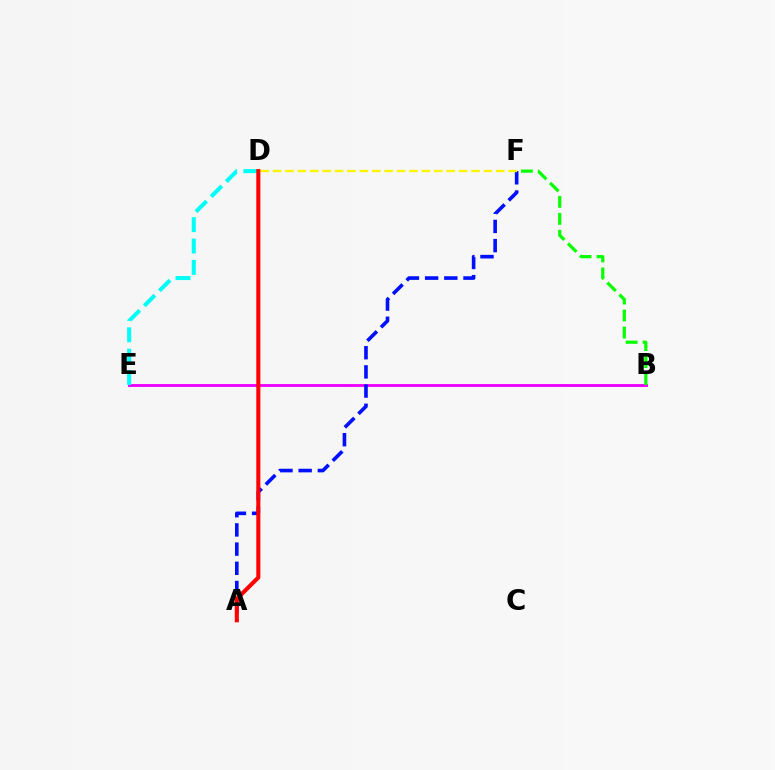{('B', 'E'): [{'color': '#ee00ff', 'line_style': 'solid', 'thickness': 2.07}], ('A', 'F'): [{'color': '#0010ff', 'line_style': 'dashed', 'thickness': 2.61}], ('D', 'E'): [{'color': '#00fff6', 'line_style': 'dashed', 'thickness': 2.9}], ('D', 'F'): [{'color': '#fcf500', 'line_style': 'dashed', 'thickness': 1.68}], ('B', 'F'): [{'color': '#08ff00', 'line_style': 'dashed', 'thickness': 2.31}], ('A', 'D'): [{'color': '#ff0000', 'line_style': 'solid', 'thickness': 2.93}]}